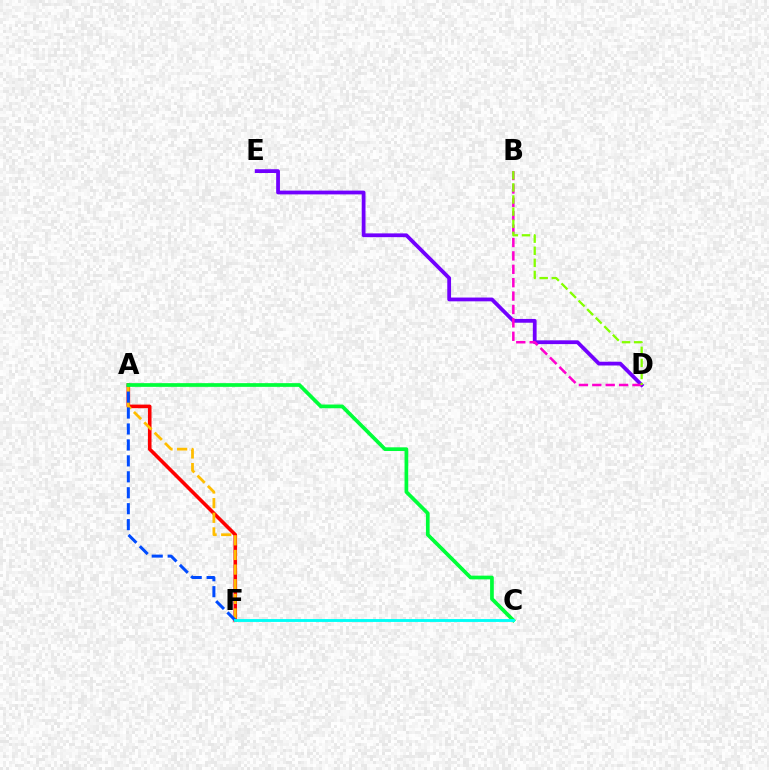{('D', 'E'): [{'color': '#7200ff', 'line_style': 'solid', 'thickness': 2.72}], ('B', 'D'): [{'color': '#ff00cf', 'line_style': 'dashed', 'thickness': 1.82}, {'color': '#84ff00', 'line_style': 'dashed', 'thickness': 1.64}], ('A', 'F'): [{'color': '#ff0000', 'line_style': 'solid', 'thickness': 2.58}, {'color': '#ffbd00', 'line_style': 'dashed', 'thickness': 1.99}, {'color': '#004bff', 'line_style': 'dashed', 'thickness': 2.17}], ('A', 'C'): [{'color': '#00ff39', 'line_style': 'solid', 'thickness': 2.67}], ('C', 'F'): [{'color': '#00fff6', 'line_style': 'solid', 'thickness': 2.07}]}